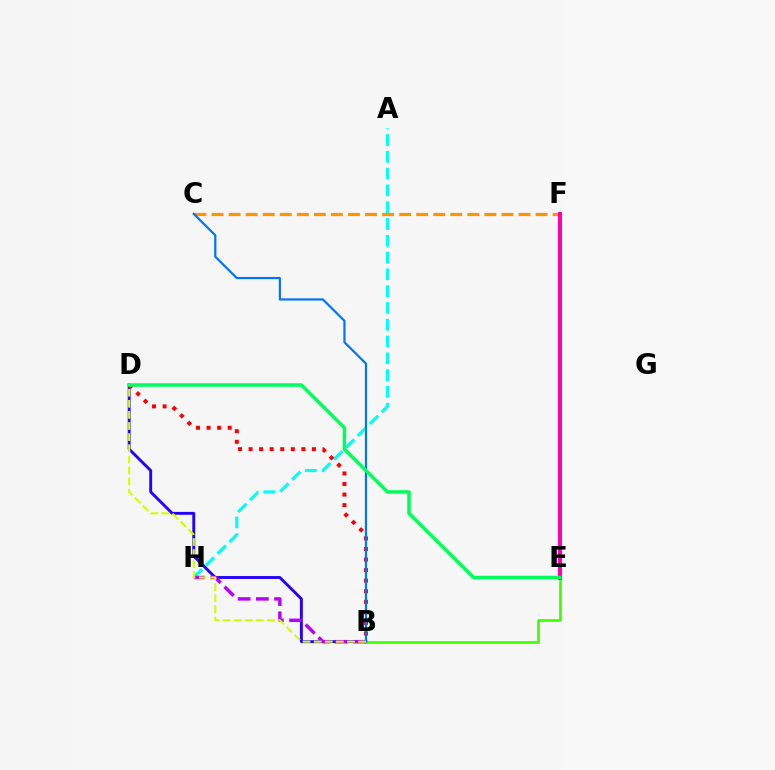{('A', 'H'): [{'color': '#00fff6', 'line_style': 'dashed', 'thickness': 2.28}], ('B', 'D'): [{'color': '#2500ff', 'line_style': 'solid', 'thickness': 2.08}, {'color': '#ff0000', 'line_style': 'dotted', 'thickness': 2.87}, {'color': '#d1ff00', 'line_style': 'dashed', 'thickness': 1.51}], ('B', 'E'): [{'color': '#3dff00', 'line_style': 'solid', 'thickness': 1.91}], ('B', 'H'): [{'color': '#b900ff', 'line_style': 'dashed', 'thickness': 2.47}], ('C', 'F'): [{'color': '#ff9400', 'line_style': 'dashed', 'thickness': 2.32}], ('E', 'F'): [{'color': '#ff00ac', 'line_style': 'solid', 'thickness': 2.91}], ('B', 'C'): [{'color': '#0074ff', 'line_style': 'solid', 'thickness': 1.58}], ('D', 'E'): [{'color': '#00ff5c', 'line_style': 'solid', 'thickness': 2.54}]}